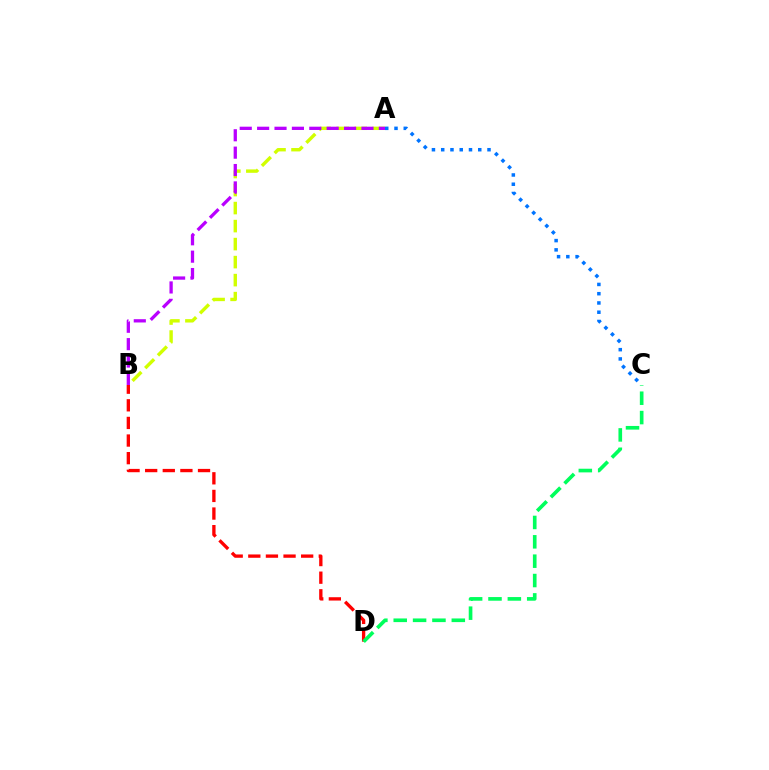{('A', 'B'): [{'color': '#d1ff00', 'line_style': 'dashed', 'thickness': 2.45}, {'color': '#b900ff', 'line_style': 'dashed', 'thickness': 2.36}], ('B', 'D'): [{'color': '#ff0000', 'line_style': 'dashed', 'thickness': 2.39}], ('C', 'D'): [{'color': '#00ff5c', 'line_style': 'dashed', 'thickness': 2.63}], ('A', 'C'): [{'color': '#0074ff', 'line_style': 'dotted', 'thickness': 2.52}]}